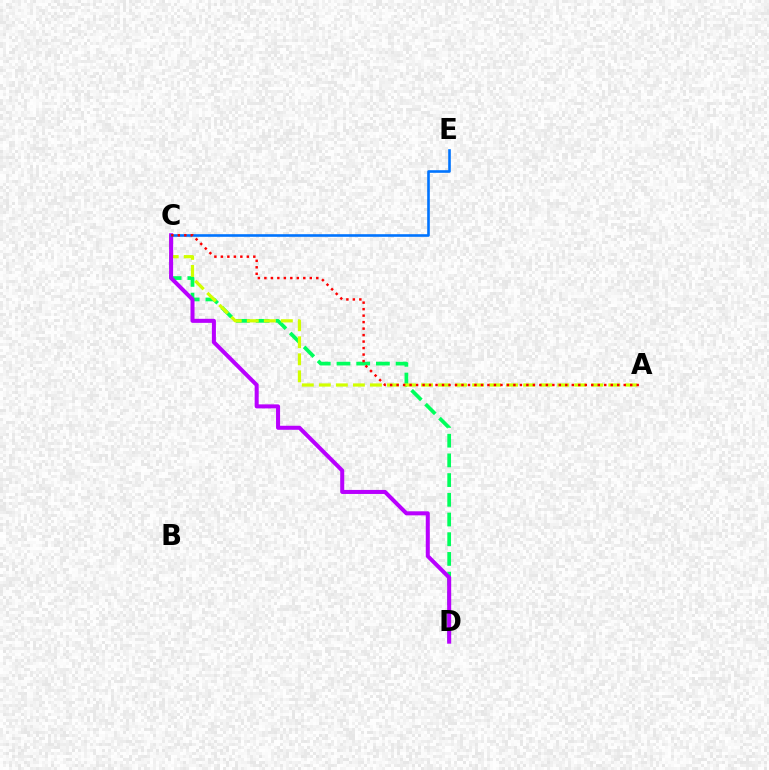{('C', 'D'): [{'color': '#00ff5c', 'line_style': 'dashed', 'thickness': 2.68}, {'color': '#b900ff', 'line_style': 'solid', 'thickness': 2.9}], ('A', 'C'): [{'color': '#d1ff00', 'line_style': 'dashed', 'thickness': 2.31}, {'color': '#ff0000', 'line_style': 'dotted', 'thickness': 1.76}], ('C', 'E'): [{'color': '#0074ff', 'line_style': 'solid', 'thickness': 1.88}]}